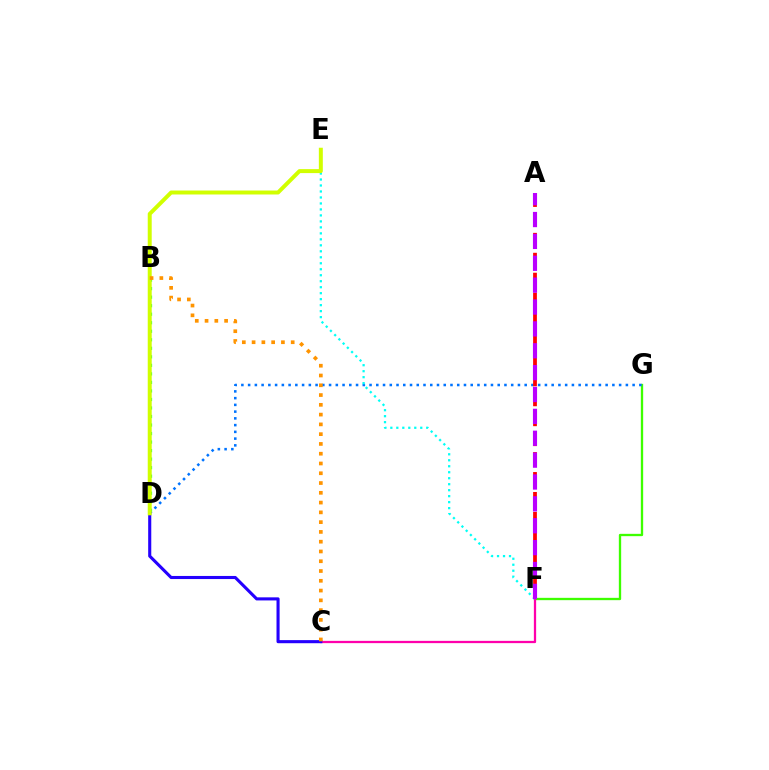{('F', 'G'): [{'color': '#3dff00', 'line_style': 'solid', 'thickness': 1.67}], ('C', 'F'): [{'color': '#ff00ac', 'line_style': 'solid', 'thickness': 1.63}], ('C', 'D'): [{'color': '#2500ff', 'line_style': 'solid', 'thickness': 2.23}], ('D', 'G'): [{'color': '#0074ff', 'line_style': 'dotted', 'thickness': 1.83}], ('E', 'F'): [{'color': '#00fff6', 'line_style': 'dotted', 'thickness': 1.63}], ('B', 'D'): [{'color': '#00ff5c', 'line_style': 'dotted', 'thickness': 2.32}], ('A', 'F'): [{'color': '#ff0000', 'line_style': 'dashed', 'thickness': 2.71}, {'color': '#b900ff', 'line_style': 'dashed', 'thickness': 2.97}], ('D', 'E'): [{'color': '#d1ff00', 'line_style': 'solid', 'thickness': 2.86}], ('B', 'C'): [{'color': '#ff9400', 'line_style': 'dotted', 'thickness': 2.66}]}